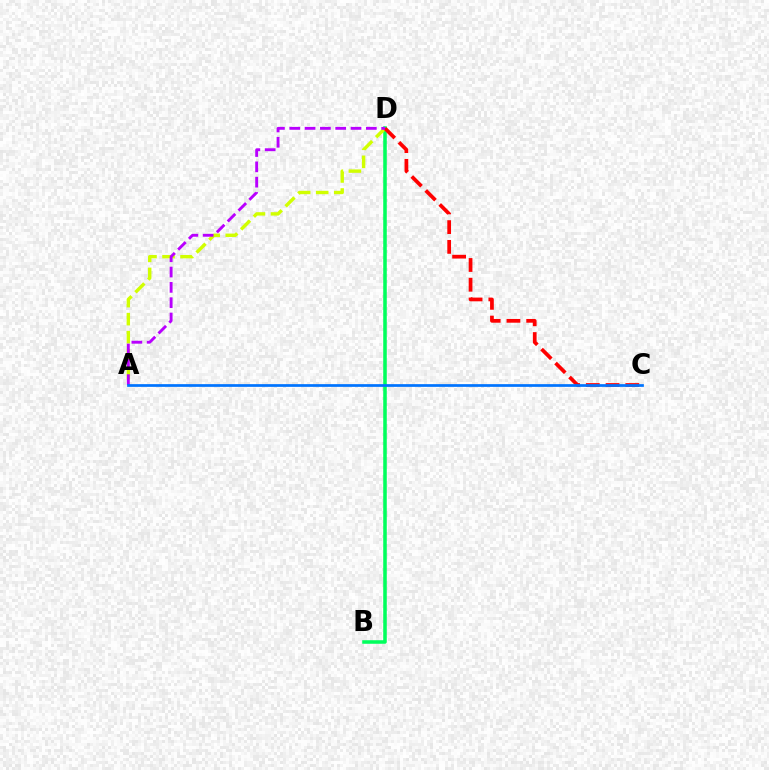{('B', 'D'): [{'color': '#00ff5c', 'line_style': 'solid', 'thickness': 2.56}], ('A', 'D'): [{'color': '#d1ff00', 'line_style': 'dashed', 'thickness': 2.45}, {'color': '#b900ff', 'line_style': 'dashed', 'thickness': 2.08}], ('C', 'D'): [{'color': '#ff0000', 'line_style': 'dashed', 'thickness': 2.68}], ('A', 'C'): [{'color': '#0074ff', 'line_style': 'solid', 'thickness': 1.96}]}